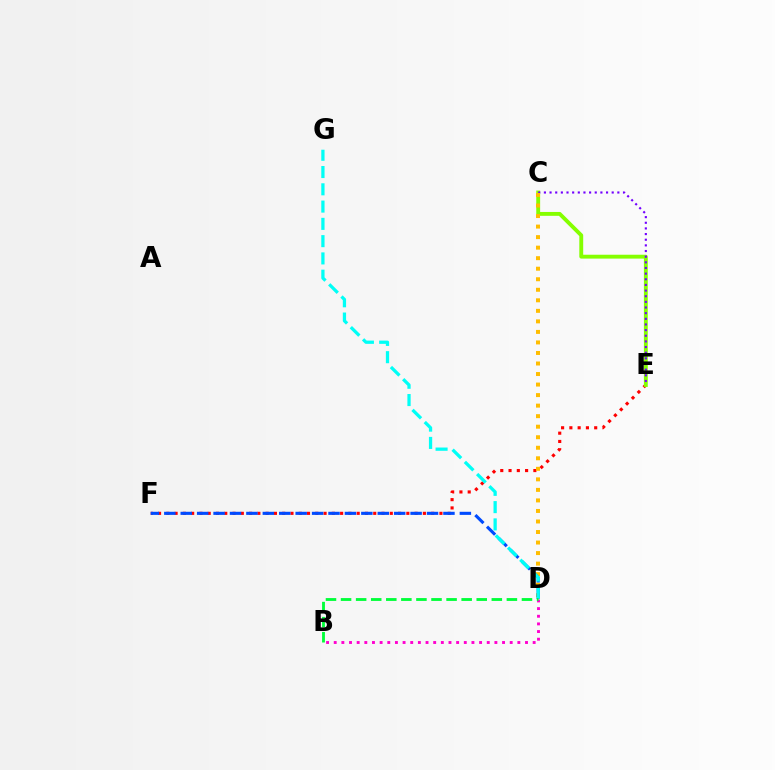{('E', 'F'): [{'color': '#ff0000', 'line_style': 'dotted', 'thickness': 2.25}], ('C', 'E'): [{'color': '#84ff00', 'line_style': 'solid', 'thickness': 2.79}, {'color': '#7200ff', 'line_style': 'dotted', 'thickness': 1.53}], ('C', 'D'): [{'color': '#ffbd00', 'line_style': 'dotted', 'thickness': 2.86}], ('B', 'D'): [{'color': '#ff00cf', 'line_style': 'dotted', 'thickness': 2.08}, {'color': '#00ff39', 'line_style': 'dashed', 'thickness': 2.05}], ('D', 'F'): [{'color': '#004bff', 'line_style': 'dashed', 'thickness': 2.23}], ('D', 'G'): [{'color': '#00fff6', 'line_style': 'dashed', 'thickness': 2.35}]}